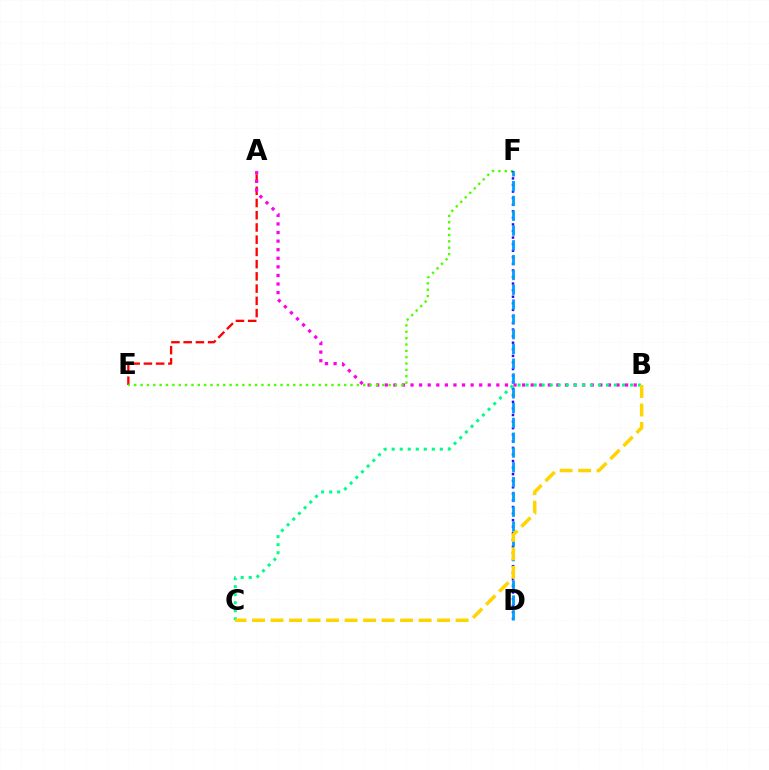{('A', 'E'): [{'color': '#ff0000', 'line_style': 'dashed', 'thickness': 1.66}], ('A', 'B'): [{'color': '#ff00ed', 'line_style': 'dotted', 'thickness': 2.33}], ('E', 'F'): [{'color': '#4fff00', 'line_style': 'dotted', 'thickness': 1.73}], ('D', 'F'): [{'color': '#3700ff', 'line_style': 'dotted', 'thickness': 1.79}, {'color': '#009eff', 'line_style': 'dashed', 'thickness': 2.01}], ('B', 'C'): [{'color': '#00ff86', 'line_style': 'dotted', 'thickness': 2.18}, {'color': '#ffd500', 'line_style': 'dashed', 'thickness': 2.51}]}